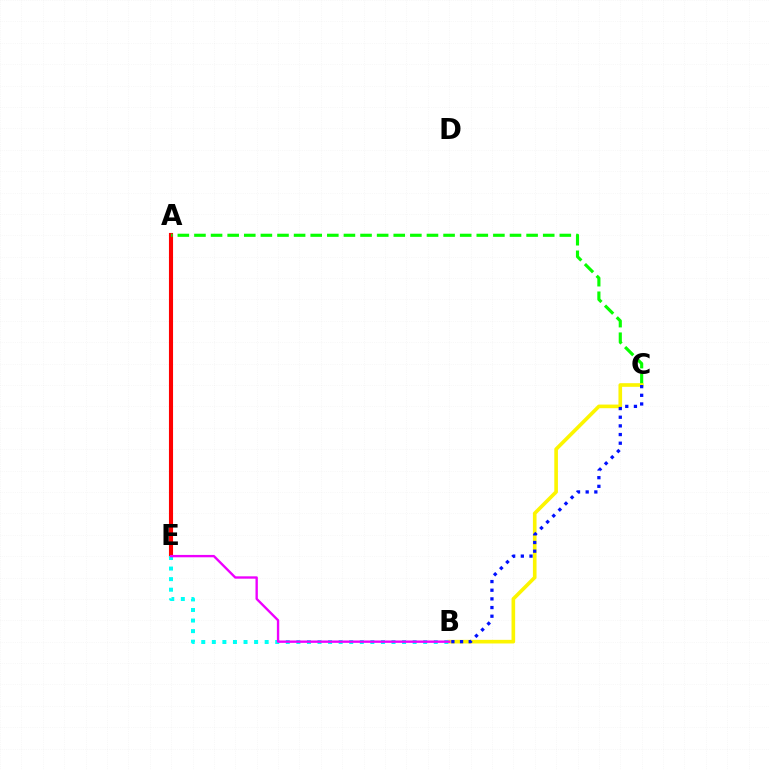{('A', 'E'): [{'color': '#ff0000', 'line_style': 'solid', 'thickness': 2.95}], ('A', 'C'): [{'color': '#08ff00', 'line_style': 'dashed', 'thickness': 2.26}], ('B', 'C'): [{'color': '#fcf500', 'line_style': 'solid', 'thickness': 2.61}, {'color': '#0010ff', 'line_style': 'dotted', 'thickness': 2.35}], ('B', 'E'): [{'color': '#00fff6', 'line_style': 'dotted', 'thickness': 2.87}, {'color': '#ee00ff', 'line_style': 'solid', 'thickness': 1.7}]}